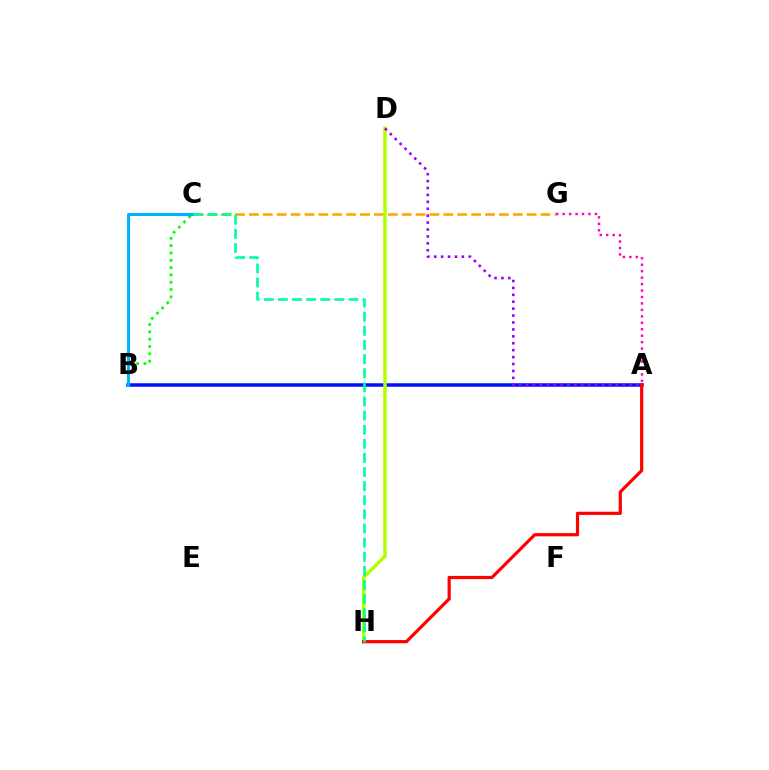{('A', 'B'): [{'color': '#0010ff', 'line_style': 'solid', 'thickness': 2.52}], ('C', 'G'): [{'color': '#ffa500', 'line_style': 'dashed', 'thickness': 1.89}], ('A', 'G'): [{'color': '#ff00bd', 'line_style': 'dotted', 'thickness': 1.75}], ('D', 'H'): [{'color': '#b3ff00', 'line_style': 'solid', 'thickness': 2.52}], ('A', 'D'): [{'color': '#9b00ff', 'line_style': 'dotted', 'thickness': 1.88}], ('B', 'C'): [{'color': '#08ff00', 'line_style': 'dotted', 'thickness': 1.99}, {'color': '#00b5ff', 'line_style': 'solid', 'thickness': 2.19}], ('A', 'H'): [{'color': '#ff0000', 'line_style': 'solid', 'thickness': 2.3}], ('C', 'H'): [{'color': '#00ff9d', 'line_style': 'dashed', 'thickness': 1.92}]}